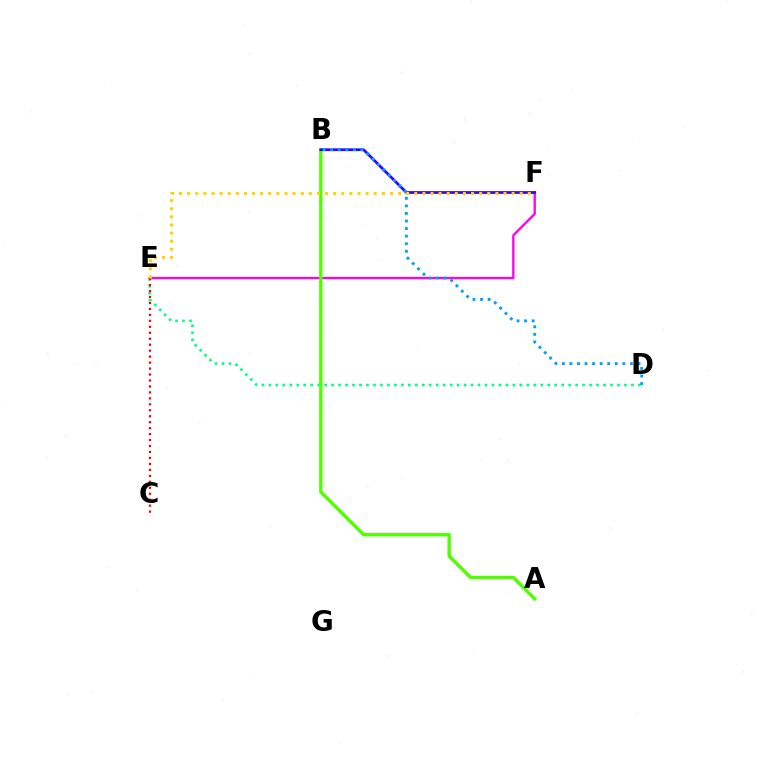{('D', 'E'): [{'color': '#00ff86', 'line_style': 'dotted', 'thickness': 1.89}], ('E', 'F'): [{'color': '#ff00ed', 'line_style': 'solid', 'thickness': 1.67}, {'color': '#ffd500', 'line_style': 'dotted', 'thickness': 2.2}], ('C', 'E'): [{'color': '#ff0000', 'line_style': 'dotted', 'thickness': 1.62}], ('A', 'B'): [{'color': '#4fff00', 'line_style': 'solid', 'thickness': 2.42}], ('B', 'F'): [{'color': '#3700ff', 'line_style': 'solid', 'thickness': 1.97}], ('B', 'D'): [{'color': '#009eff', 'line_style': 'dotted', 'thickness': 2.05}]}